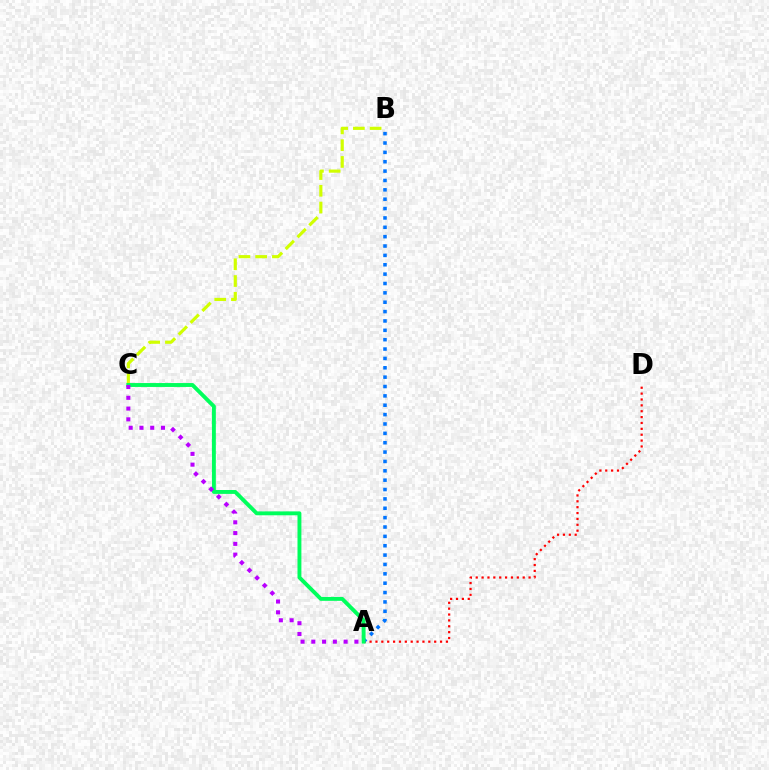{('A', 'D'): [{'color': '#ff0000', 'line_style': 'dotted', 'thickness': 1.6}], ('A', 'B'): [{'color': '#0074ff', 'line_style': 'dotted', 'thickness': 2.54}], ('B', 'C'): [{'color': '#d1ff00', 'line_style': 'dashed', 'thickness': 2.28}], ('A', 'C'): [{'color': '#00ff5c', 'line_style': 'solid', 'thickness': 2.8}, {'color': '#b900ff', 'line_style': 'dotted', 'thickness': 2.93}]}